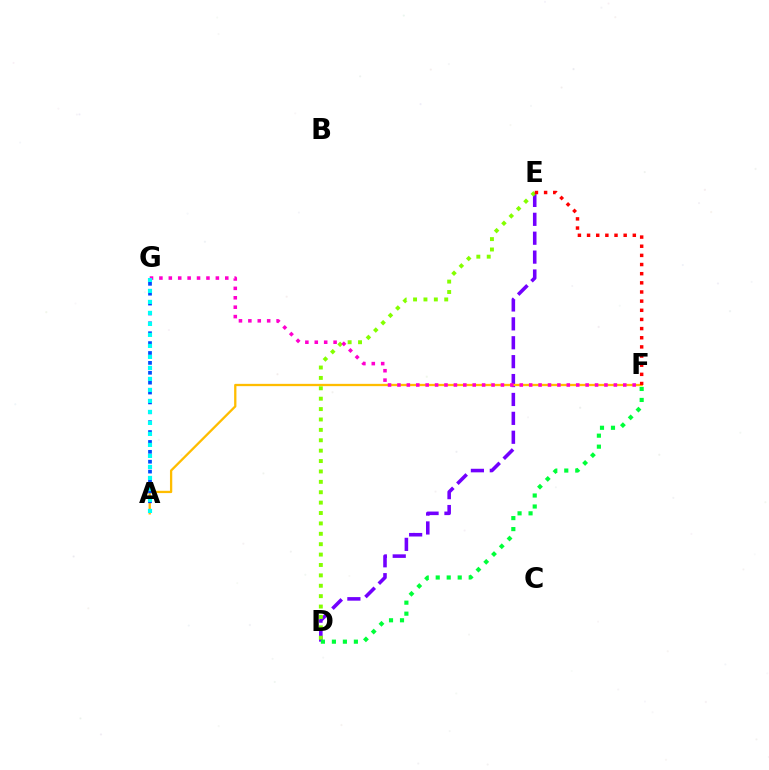{('D', 'E'): [{'color': '#7200ff', 'line_style': 'dashed', 'thickness': 2.57}, {'color': '#84ff00', 'line_style': 'dotted', 'thickness': 2.82}], ('A', 'F'): [{'color': '#ffbd00', 'line_style': 'solid', 'thickness': 1.65}], ('E', 'F'): [{'color': '#ff0000', 'line_style': 'dotted', 'thickness': 2.49}], ('D', 'F'): [{'color': '#00ff39', 'line_style': 'dotted', 'thickness': 2.99}], ('F', 'G'): [{'color': '#ff00cf', 'line_style': 'dotted', 'thickness': 2.56}], ('A', 'G'): [{'color': '#004bff', 'line_style': 'dotted', 'thickness': 2.69}, {'color': '#00fff6', 'line_style': 'dotted', 'thickness': 2.99}]}